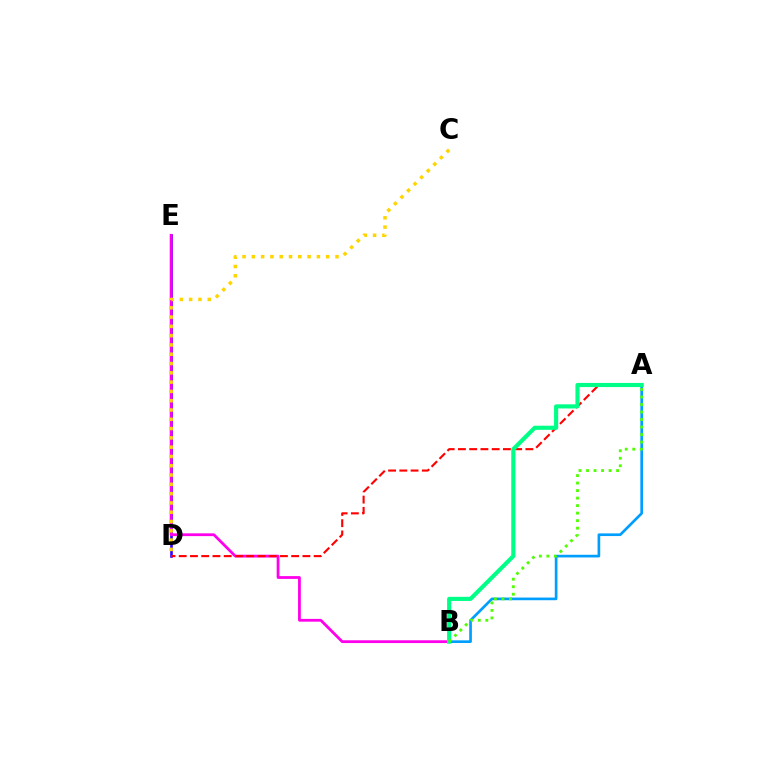{('D', 'E'): [{'color': '#3700ff', 'line_style': 'solid', 'thickness': 1.9}], ('A', 'B'): [{'color': '#009eff', 'line_style': 'solid', 'thickness': 1.92}, {'color': '#00ff86', 'line_style': 'solid', 'thickness': 2.98}, {'color': '#4fff00', 'line_style': 'dotted', 'thickness': 2.04}], ('B', 'E'): [{'color': '#ff00ed', 'line_style': 'solid', 'thickness': 2.0}], ('C', 'D'): [{'color': '#ffd500', 'line_style': 'dotted', 'thickness': 2.52}], ('A', 'D'): [{'color': '#ff0000', 'line_style': 'dashed', 'thickness': 1.53}]}